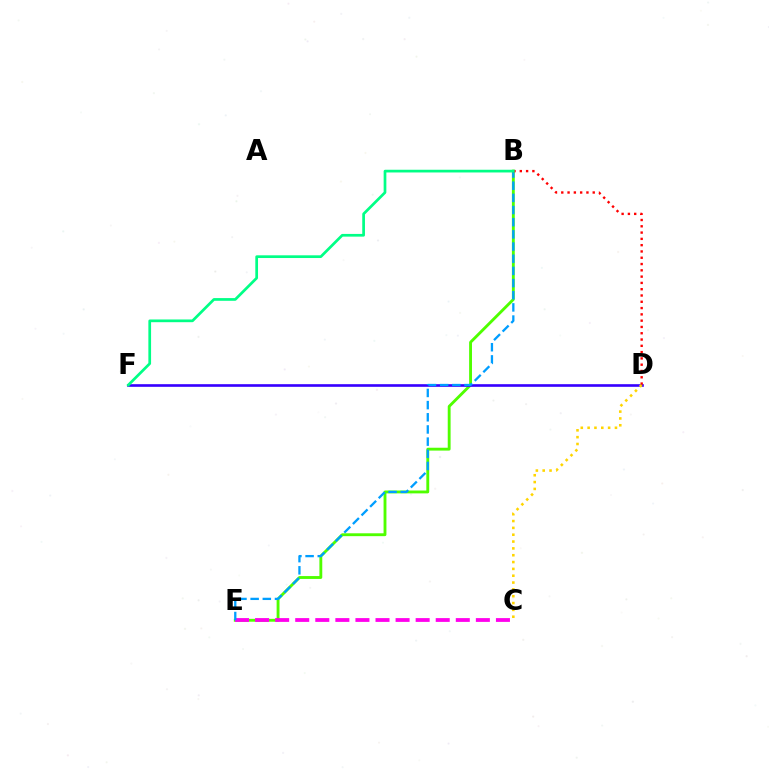{('B', 'E'): [{'color': '#4fff00', 'line_style': 'solid', 'thickness': 2.06}, {'color': '#009eff', 'line_style': 'dashed', 'thickness': 1.65}], ('D', 'F'): [{'color': '#3700ff', 'line_style': 'solid', 'thickness': 1.9}], ('C', 'E'): [{'color': '#ff00ed', 'line_style': 'dashed', 'thickness': 2.73}], ('B', 'D'): [{'color': '#ff0000', 'line_style': 'dotted', 'thickness': 1.71}], ('B', 'F'): [{'color': '#00ff86', 'line_style': 'solid', 'thickness': 1.95}], ('C', 'D'): [{'color': '#ffd500', 'line_style': 'dotted', 'thickness': 1.86}]}